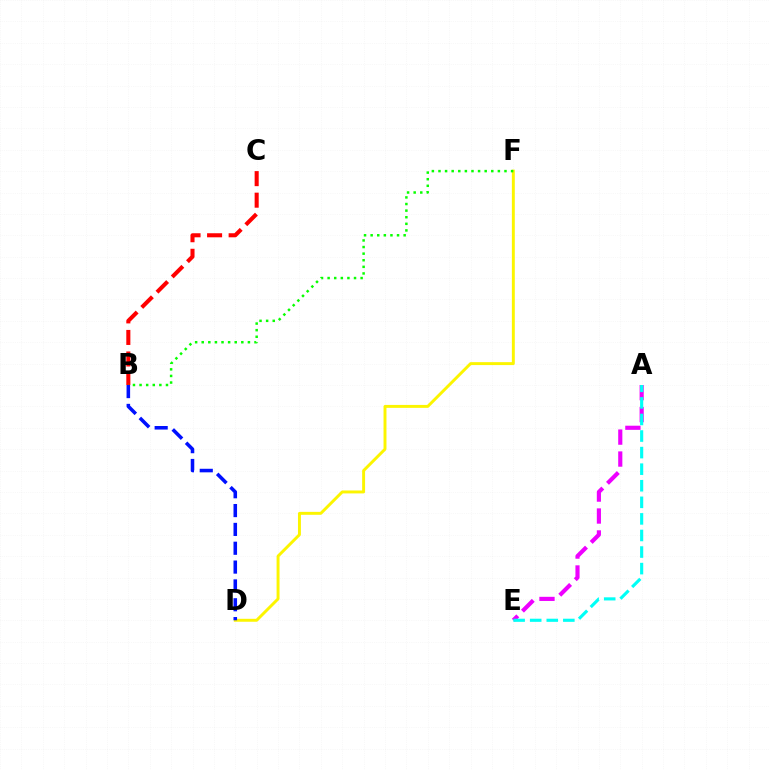{('D', 'F'): [{'color': '#fcf500', 'line_style': 'solid', 'thickness': 2.11}], ('B', 'C'): [{'color': '#ff0000', 'line_style': 'dashed', 'thickness': 2.93}], ('B', 'F'): [{'color': '#08ff00', 'line_style': 'dotted', 'thickness': 1.79}], ('A', 'E'): [{'color': '#ee00ff', 'line_style': 'dashed', 'thickness': 2.98}, {'color': '#00fff6', 'line_style': 'dashed', 'thickness': 2.25}], ('B', 'D'): [{'color': '#0010ff', 'line_style': 'dashed', 'thickness': 2.56}]}